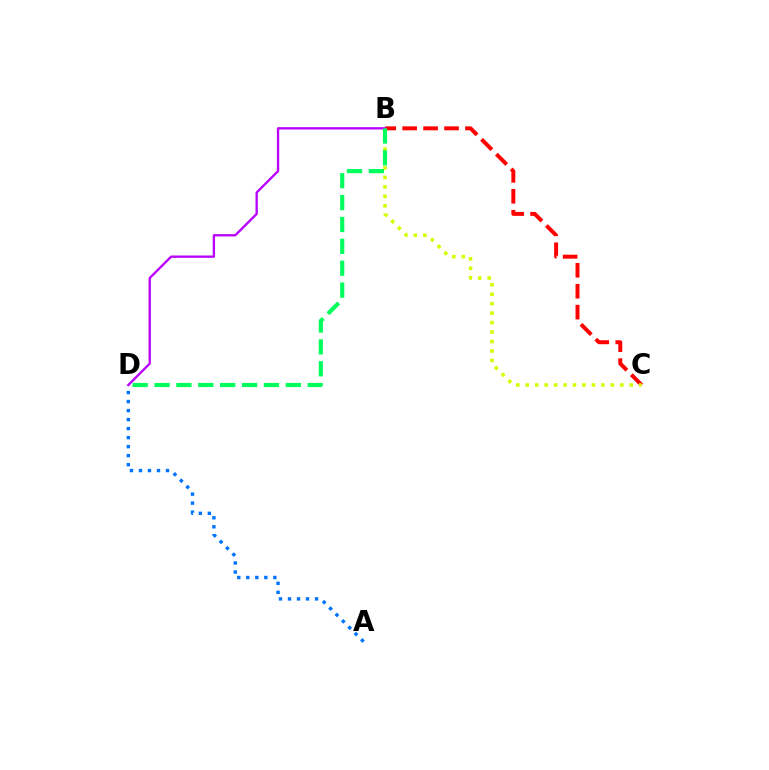{('A', 'D'): [{'color': '#0074ff', 'line_style': 'dotted', 'thickness': 2.45}], ('B', 'C'): [{'color': '#ff0000', 'line_style': 'dashed', 'thickness': 2.84}, {'color': '#d1ff00', 'line_style': 'dotted', 'thickness': 2.57}], ('B', 'D'): [{'color': '#b900ff', 'line_style': 'solid', 'thickness': 1.67}, {'color': '#00ff5c', 'line_style': 'dashed', 'thickness': 2.97}]}